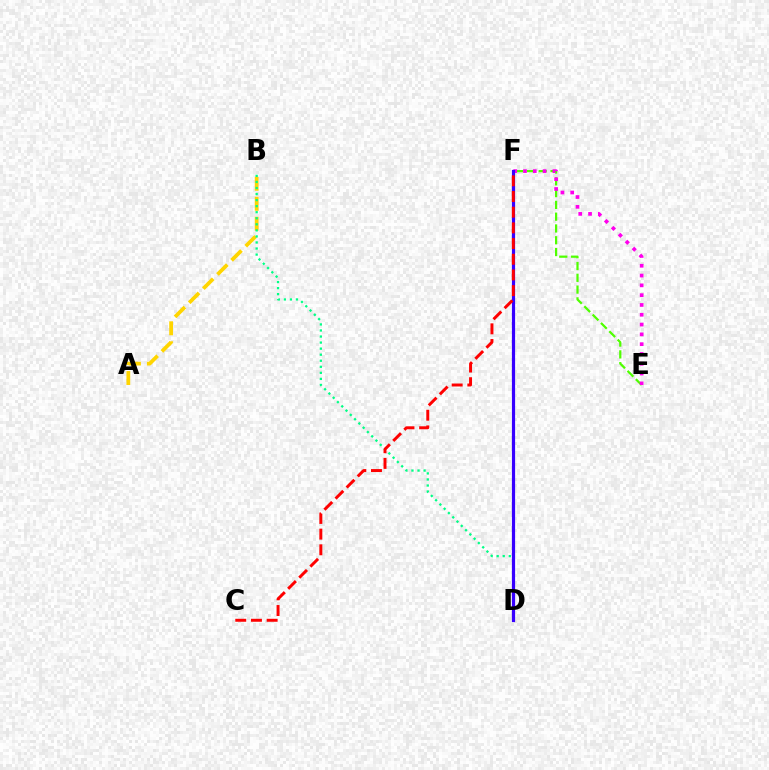{('E', 'F'): [{'color': '#4fff00', 'line_style': 'dashed', 'thickness': 1.6}, {'color': '#ff00ed', 'line_style': 'dotted', 'thickness': 2.66}], ('D', 'F'): [{'color': '#009eff', 'line_style': 'dashed', 'thickness': 2.15}, {'color': '#3700ff', 'line_style': 'solid', 'thickness': 2.3}], ('A', 'B'): [{'color': '#ffd500', 'line_style': 'dashed', 'thickness': 2.72}], ('B', 'D'): [{'color': '#00ff86', 'line_style': 'dotted', 'thickness': 1.64}], ('C', 'F'): [{'color': '#ff0000', 'line_style': 'dashed', 'thickness': 2.13}]}